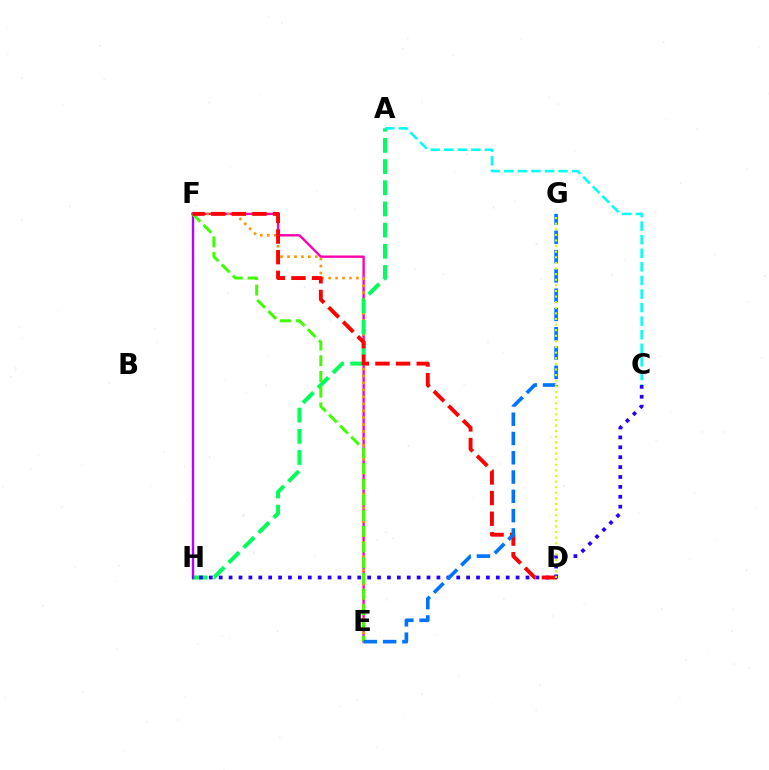{('E', 'F'): [{'color': '#ff00ac', 'line_style': 'solid', 'thickness': 1.71}, {'color': '#ff9400', 'line_style': 'dotted', 'thickness': 1.89}, {'color': '#3dff00', 'line_style': 'dashed', 'thickness': 2.13}], ('A', 'H'): [{'color': '#00ff5c', 'line_style': 'dashed', 'thickness': 2.88}], ('A', 'C'): [{'color': '#00fff6', 'line_style': 'dashed', 'thickness': 1.84}], ('F', 'H'): [{'color': '#b900ff', 'line_style': 'solid', 'thickness': 1.73}], ('C', 'H'): [{'color': '#2500ff', 'line_style': 'dotted', 'thickness': 2.69}], ('D', 'F'): [{'color': '#ff0000', 'line_style': 'dashed', 'thickness': 2.8}], ('E', 'G'): [{'color': '#0074ff', 'line_style': 'dashed', 'thickness': 2.62}], ('D', 'G'): [{'color': '#d1ff00', 'line_style': 'dotted', 'thickness': 1.52}]}